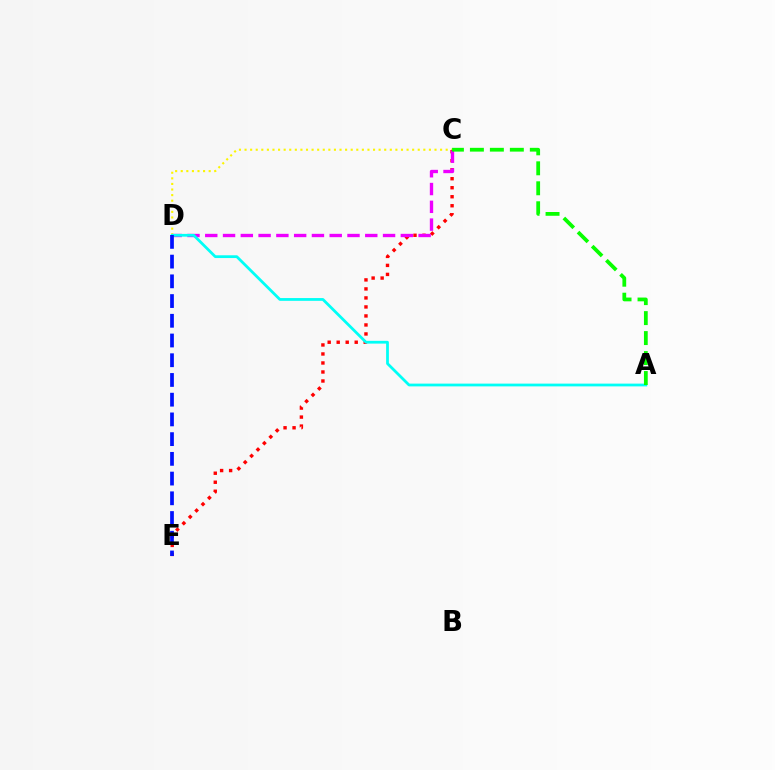{('C', 'D'): [{'color': '#fcf500', 'line_style': 'dotted', 'thickness': 1.52}, {'color': '#ee00ff', 'line_style': 'dashed', 'thickness': 2.42}], ('C', 'E'): [{'color': '#ff0000', 'line_style': 'dotted', 'thickness': 2.45}], ('A', 'D'): [{'color': '#00fff6', 'line_style': 'solid', 'thickness': 1.99}], ('D', 'E'): [{'color': '#0010ff', 'line_style': 'dashed', 'thickness': 2.68}], ('A', 'C'): [{'color': '#08ff00', 'line_style': 'dashed', 'thickness': 2.71}]}